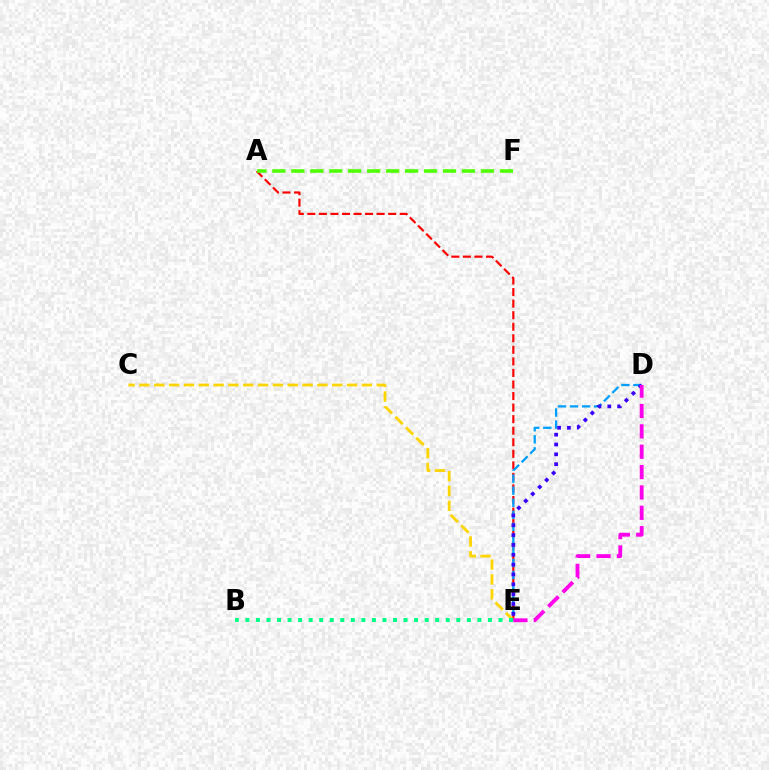{('A', 'E'): [{'color': '#ff0000', 'line_style': 'dashed', 'thickness': 1.57}], ('A', 'F'): [{'color': '#4fff00', 'line_style': 'dashed', 'thickness': 2.58}], ('C', 'E'): [{'color': '#ffd500', 'line_style': 'dashed', 'thickness': 2.02}], ('D', 'E'): [{'color': '#009eff', 'line_style': 'dashed', 'thickness': 1.64}, {'color': '#3700ff', 'line_style': 'dotted', 'thickness': 2.67}, {'color': '#ff00ed', 'line_style': 'dashed', 'thickness': 2.77}], ('B', 'E'): [{'color': '#00ff86', 'line_style': 'dotted', 'thickness': 2.87}]}